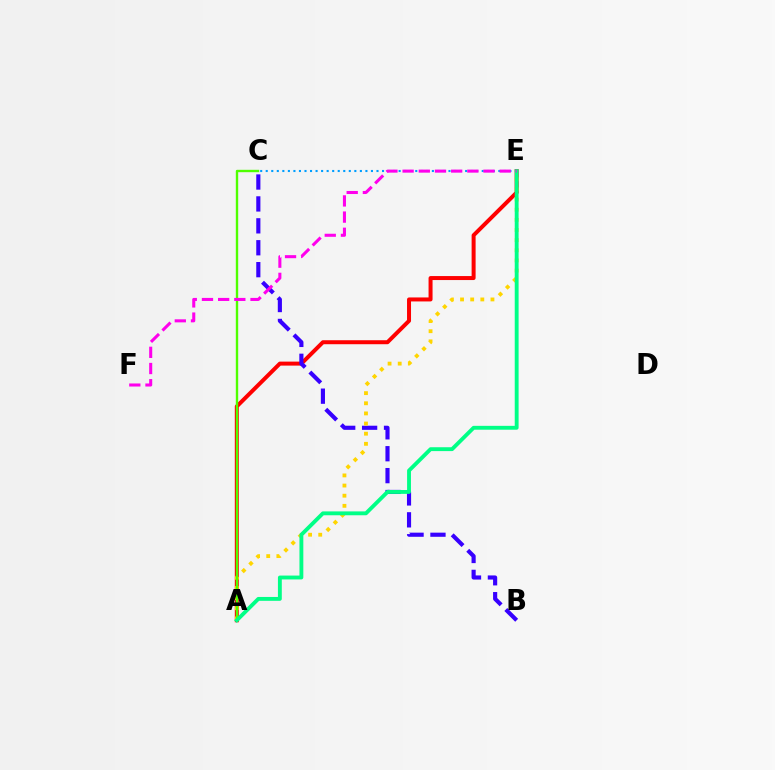{('C', 'E'): [{'color': '#009eff', 'line_style': 'dotted', 'thickness': 1.5}], ('A', 'E'): [{'color': '#ff0000', 'line_style': 'solid', 'thickness': 2.87}, {'color': '#ffd500', 'line_style': 'dotted', 'thickness': 2.75}, {'color': '#00ff86', 'line_style': 'solid', 'thickness': 2.78}], ('B', 'C'): [{'color': '#3700ff', 'line_style': 'dashed', 'thickness': 2.98}], ('A', 'C'): [{'color': '#4fff00', 'line_style': 'solid', 'thickness': 1.72}], ('E', 'F'): [{'color': '#ff00ed', 'line_style': 'dashed', 'thickness': 2.2}]}